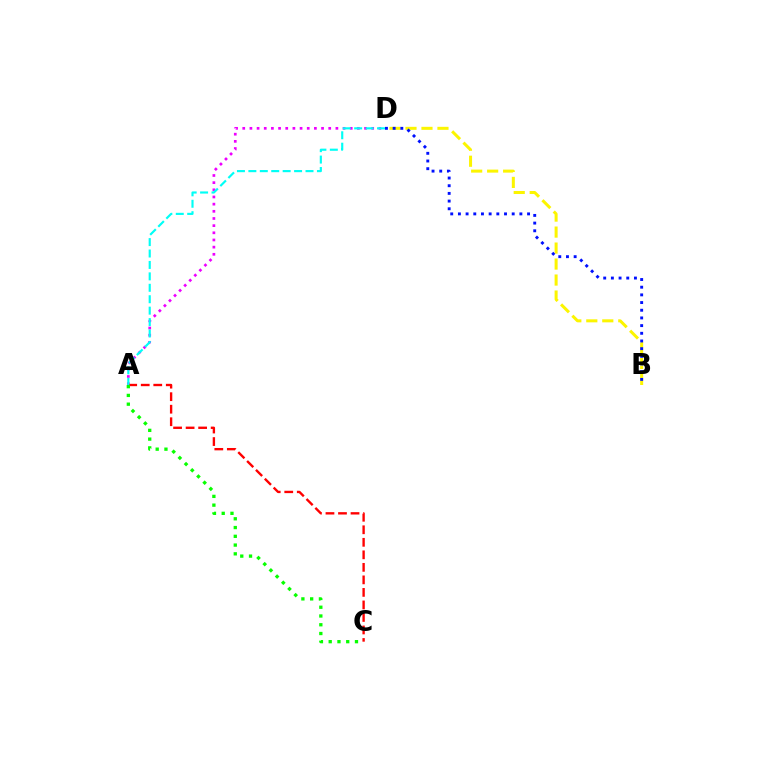{('B', 'D'): [{'color': '#fcf500', 'line_style': 'dashed', 'thickness': 2.17}, {'color': '#0010ff', 'line_style': 'dotted', 'thickness': 2.09}], ('A', 'D'): [{'color': '#ee00ff', 'line_style': 'dotted', 'thickness': 1.95}, {'color': '#00fff6', 'line_style': 'dashed', 'thickness': 1.55}], ('A', 'C'): [{'color': '#ff0000', 'line_style': 'dashed', 'thickness': 1.7}, {'color': '#08ff00', 'line_style': 'dotted', 'thickness': 2.38}]}